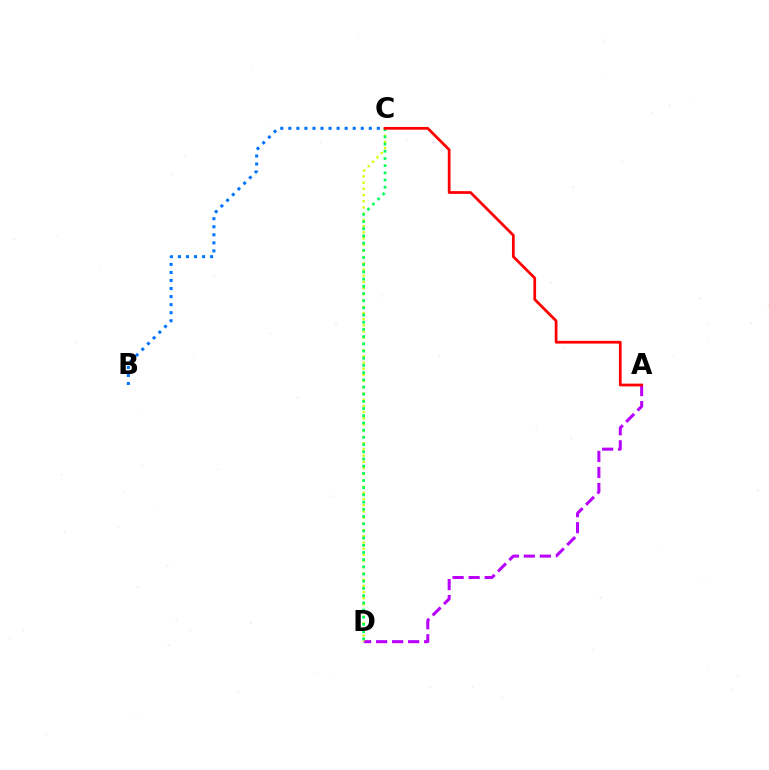{('A', 'D'): [{'color': '#b900ff', 'line_style': 'dashed', 'thickness': 2.18}], ('B', 'C'): [{'color': '#0074ff', 'line_style': 'dotted', 'thickness': 2.19}], ('C', 'D'): [{'color': '#d1ff00', 'line_style': 'dotted', 'thickness': 1.69}, {'color': '#00ff5c', 'line_style': 'dotted', 'thickness': 1.95}], ('A', 'C'): [{'color': '#ff0000', 'line_style': 'solid', 'thickness': 1.97}]}